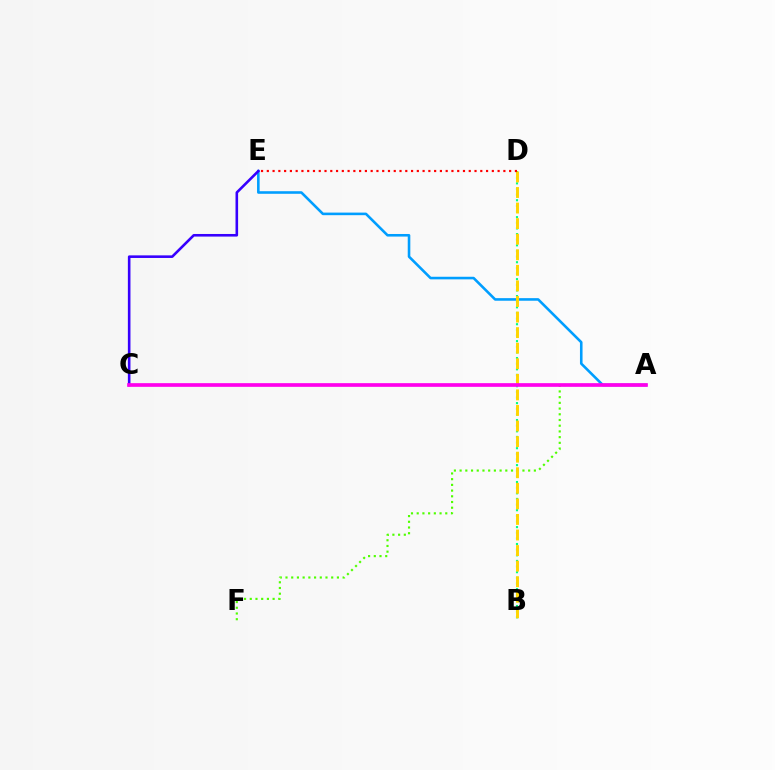{('B', 'D'): [{'color': '#00ff86', 'line_style': 'dotted', 'thickness': 1.53}, {'color': '#ffd500', 'line_style': 'dashed', 'thickness': 2.11}], ('A', 'F'): [{'color': '#4fff00', 'line_style': 'dotted', 'thickness': 1.55}], ('A', 'E'): [{'color': '#009eff', 'line_style': 'solid', 'thickness': 1.86}], ('C', 'E'): [{'color': '#3700ff', 'line_style': 'solid', 'thickness': 1.87}], ('D', 'E'): [{'color': '#ff0000', 'line_style': 'dotted', 'thickness': 1.57}], ('A', 'C'): [{'color': '#ff00ed', 'line_style': 'solid', 'thickness': 2.65}]}